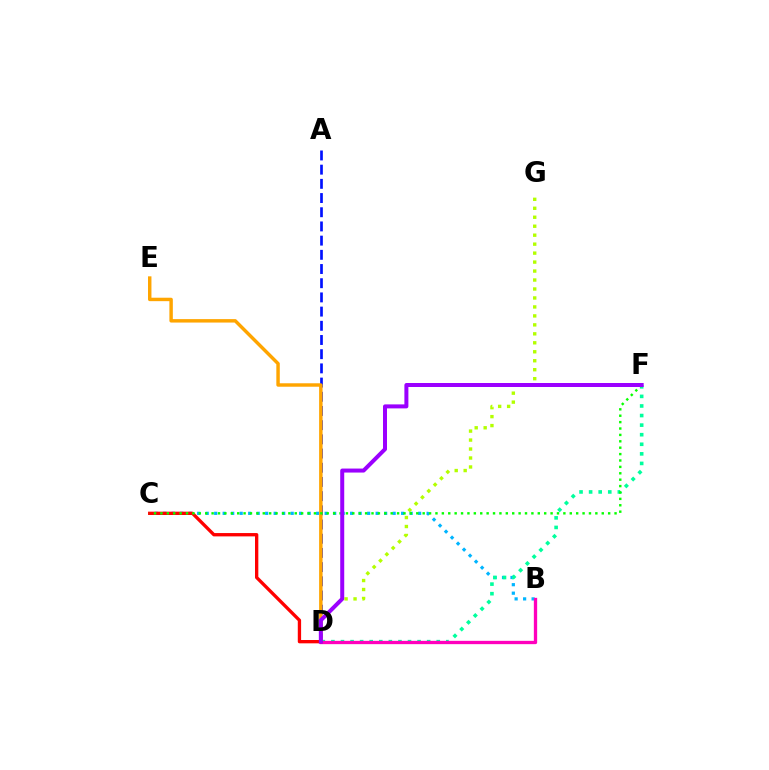{('B', 'C'): [{'color': '#00b5ff', 'line_style': 'dotted', 'thickness': 2.31}], ('A', 'D'): [{'color': '#0010ff', 'line_style': 'dashed', 'thickness': 1.93}], ('D', 'G'): [{'color': '#b3ff00', 'line_style': 'dotted', 'thickness': 2.44}], ('D', 'F'): [{'color': '#00ff9d', 'line_style': 'dotted', 'thickness': 2.6}, {'color': '#9b00ff', 'line_style': 'solid', 'thickness': 2.88}], ('D', 'E'): [{'color': '#ffa500', 'line_style': 'solid', 'thickness': 2.48}], ('B', 'D'): [{'color': '#ff00bd', 'line_style': 'solid', 'thickness': 2.39}], ('C', 'D'): [{'color': '#ff0000', 'line_style': 'solid', 'thickness': 2.39}], ('C', 'F'): [{'color': '#08ff00', 'line_style': 'dotted', 'thickness': 1.74}]}